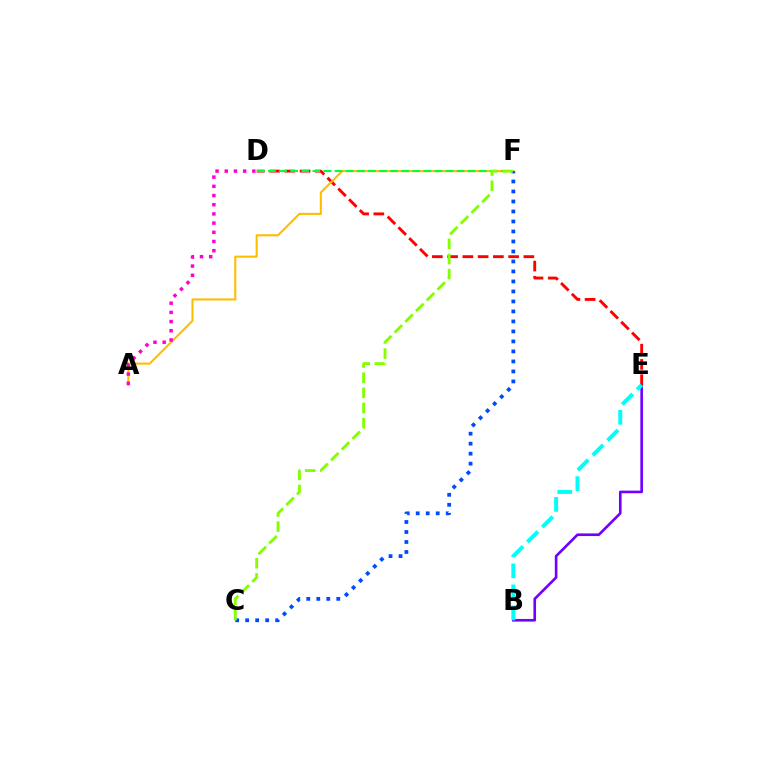{('B', 'E'): [{'color': '#7200ff', 'line_style': 'solid', 'thickness': 1.9}, {'color': '#00fff6', 'line_style': 'dashed', 'thickness': 2.86}], ('D', 'E'): [{'color': '#ff0000', 'line_style': 'dashed', 'thickness': 2.07}], ('A', 'F'): [{'color': '#ffbd00', 'line_style': 'solid', 'thickness': 1.51}], ('A', 'D'): [{'color': '#ff00cf', 'line_style': 'dotted', 'thickness': 2.5}], ('C', 'F'): [{'color': '#004bff', 'line_style': 'dotted', 'thickness': 2.72}, {'color': '#84ff00', 'line_style': 'dashed', 'thickness': 2.06}], ('D', 'F'): [{'color': '#00ff39', 'line_style': 'dashed', 'thickness': 1.51}]}